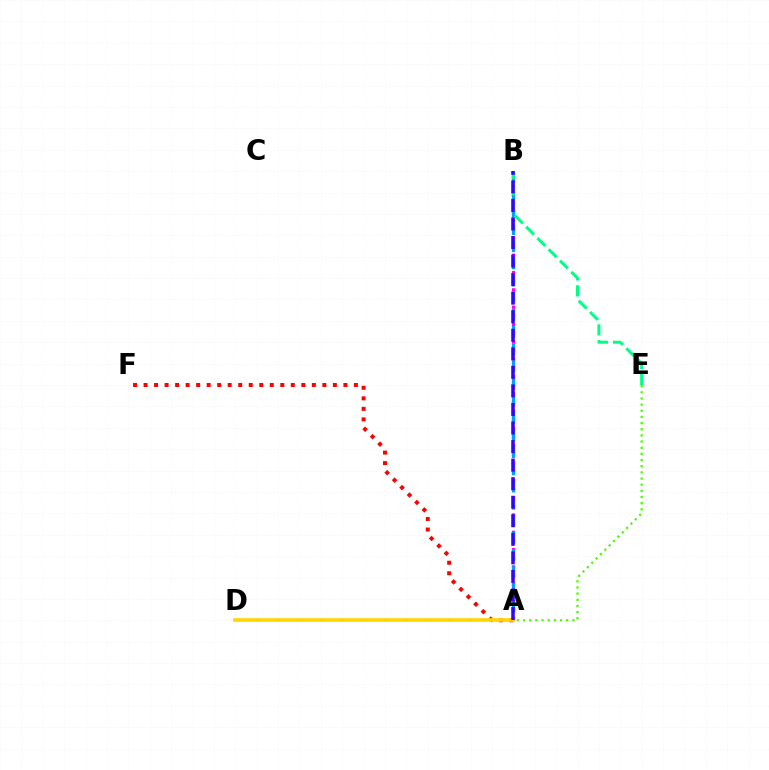{('A', 'B'): [{'color': '#ff00ed', 'line_style': 'dotted', 'thickness': 2.35}, {'color': '#009eff', 'line_style': 'dashed', 'thickness': 2.33}, {'color': '#3700ff', 'line_style': 'dashed', 'thickness': 2.52}], ('A', 'F'): [{'color': '#ff0000', 'line_style': 'dotted', 'thickness': 2.86}], ('A', 'D'): [{'color': '#ffd500', 'line_style': 'solid', 'thickness': 2.61}], ('A', 'E'): [{'color': '#4fff00', 'line_style': 'dotted', 'thickness': 1.67}], ('B', 'E'): [{'color': '#00ff86', 'line_style': 'dashed', 'thickness': 2.17}]}